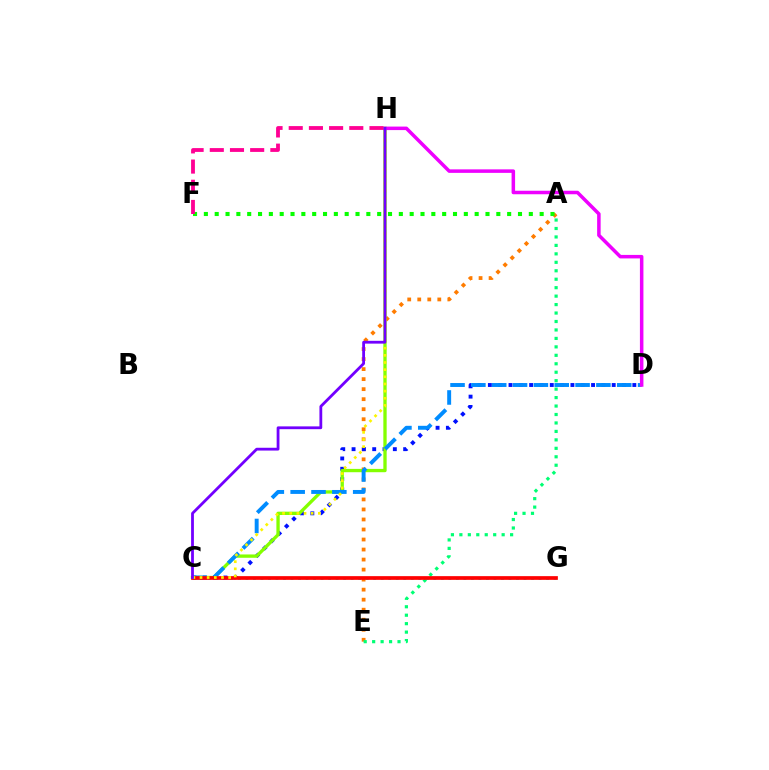{('A', 'E'): [{'color': '#ff7c00', 'line_style': 'dotted', 'thickness': 2.72}, {'color': '#00ff74', 'line_style': 'dotted', 'thickness': 2.3}], ('C', 'D'): [{'color': '#0010ff', 'line_style': 'dotted', 'thickness': 2.8}, {'color': '#008cff', 'line_style': 'dashed', 'thickness': 2.83}], ('C', 'H'): [{'color': '#84ff00', 'line_style': 'solid', 'thickness': 2.39}, {'color': '#fcf500', 'line_style': 'dotted', 'thickness': 1.94}, {'color': '#7200ff', 'line_style': 'solid', 'thickness': 2.02}], ('C', 'G'): [{'color': '#00fff6', 'line_style': 'dotted', 'thickness': 2.04}, {'color': '#ff0000', 'line_style': 'solid', 'thickness': 2.67}], ('A', 'F'): [{'color': '#08ff00', 'line_style': 'dotted', 'thickness': 2.94}], ('D', 'H'): [{'color': '#ee00ff', 'line_style': 'solid', 'thickness': 2.53}], ('F', 'H'): [{'color': '#ff0094', 'line_style': 'dashed', 'thickness': 2.74}]}